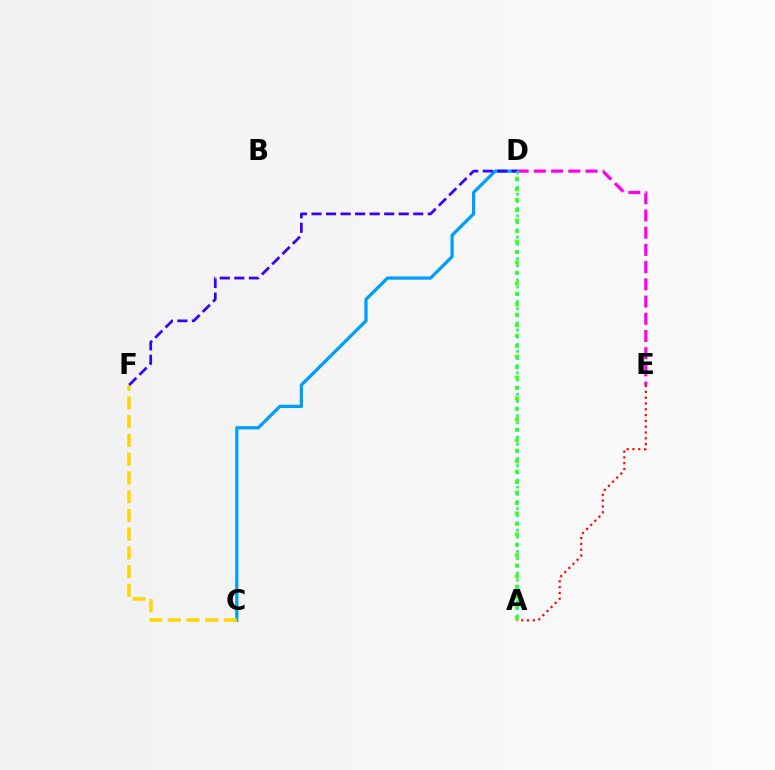{('D', 'E'): [{'color': '#ff00ed', 'line_style': 'dashed', 'thickness': 2.34}], ('A', 'E'): [{'color': '#ff0000', 'line_style': 'dotted', 'thickness': 1.58}], ('C', 'D'): [{'color': '#009eff', 'line_style': 'solid', 'thickness': 2.35}], ('A', 'D'): [{'color': '#4fff00', 'line_style': 'dotted', 'thickness': 2.84}, {'color': '#00ff86', 'line_style': 'dotted', 'thickness': 1.94}], ('C', 'F'): [{'color': '#ffd500', 'line_style': 'dashed', 'thickness': 2.54}], ('D', 'F'): [{'color': '#3700ff', 'line_style': 'dashed', 'thickness': 1.97}]}